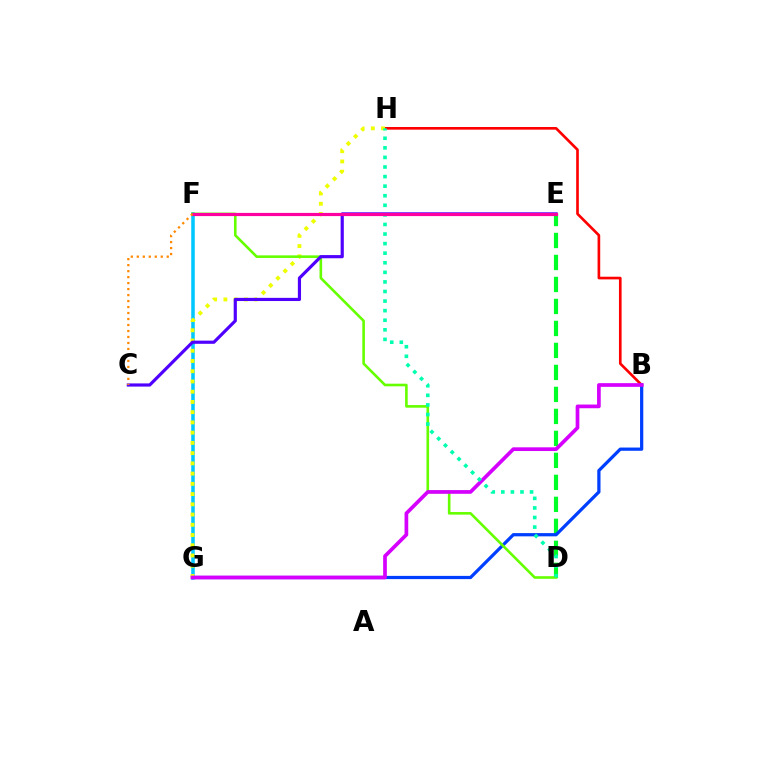{('B', 'H'): [{'color': '#ff0000', 'line_style': 'solid', 'thickness': 1.91}], ('D', 'E'): [{'color': '#00ff27', 'line_style': 'dashed', 'thickness': 2.99}], ('B', 'G'): [{'color': '#003fff', 'line_style': 'solid', 'thickness': 2.33}, {'color': '#d600ff', 'line_style': 'solid', 'thickness': 2.66}], ('F', 'G'): [{'color': '#00c7ff', 'line_style': 'solid', 'thickness': 2.54}], ('G', 'H'): [{'color': '#eeff00', 'line_style': 'dotted', 'thickness': 2.78}], ('D', 'F'): [{'color': '#66ff00', 'line_style': 'solid', 'thickness': 1.88}], ('C', 'E'): [{'color': '#4f00ff', 'line_style': 'solid', 'thickness': 2.28}], ('D', 'H'): [{'color': '#00ffaf', 'line_style': 'dotted', 'thickness': 2.6}], ('E', 'F'): [{'color': '#ff00a0', 'line_style': 'solid', 'thickness': 2.29}], ('C', 'F'): [{'color': '#ff8800', 'line_style': 'dotted', 'thickness': 1.63}]}